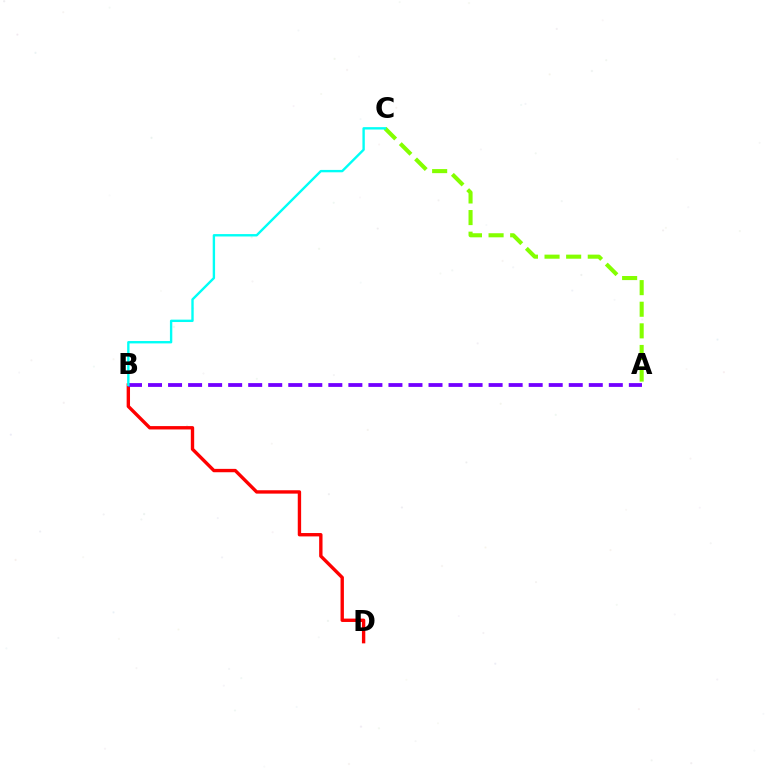{('B', 'D'): [{'color': '#ff0000', 'line_style': 'solid', 'thickness': 2.43}], ('A', 'B'): [{'color': '#7200ff', 'line_style': 'dashed', 'thickness': 2.72}], ('A', 'C'): [{'color': '#84ff00', 'line_style': 'dashed', 'thickness': 2.94}], ('B', 'C'): [{'color': '#00fff6', 'line_style': 'solid', 'thickness': 1.71}]}